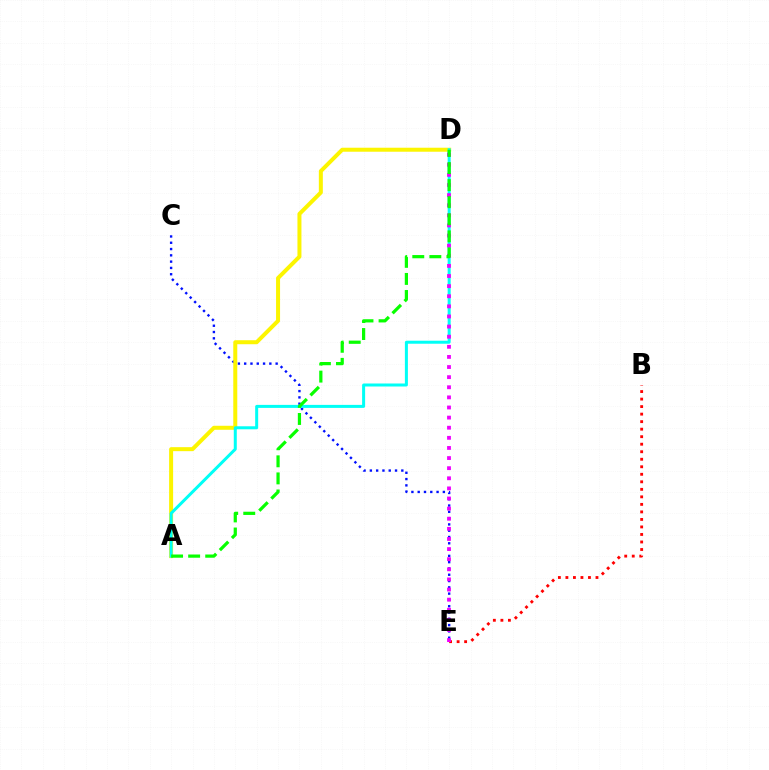{('C', 'E'): [{'color': '#0010ff', 'line_style': 'dotted', 'thickness': 1.71}], ('A', 'D'): [{'color': '#fcf500', 'line_style': 'solid', 'thickness': 2.88}, {'color': '#00fff6', 'line_style': 'solid', 'thickness': 2.17}, {'color': '#08ff00', 'line_style': 'dashed', 'thickness': 2.32}], ('B', 'E'): [{'color': '#ff0000', 'line_style': 'dotted', 'thickness': 2.04}], ('D', 'E'): [{'color': '#ee00ff', 'line_style': 'dotted', 'thickness': 2.75}]}